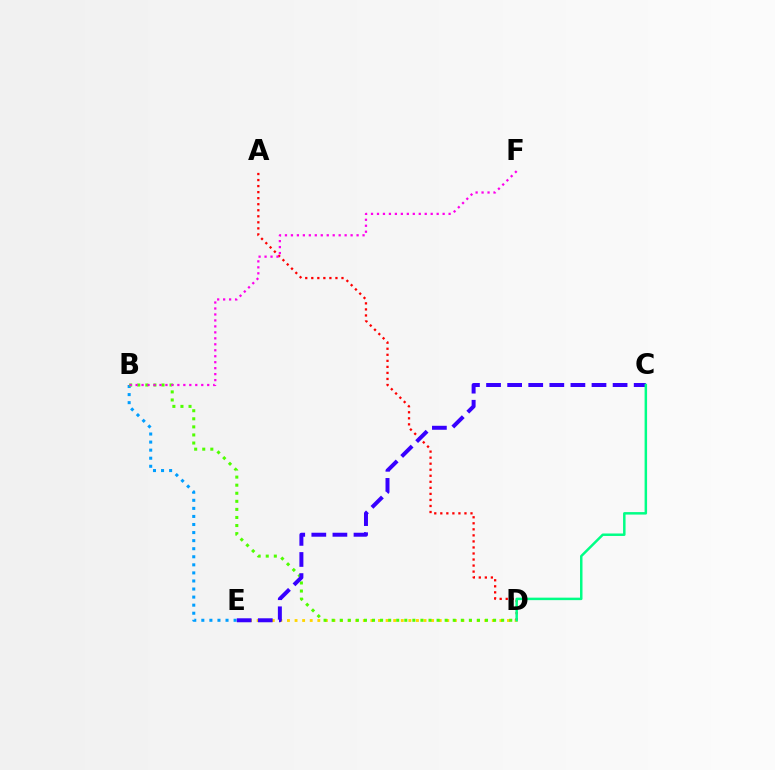{('D', 'E'): [{'color': '#ffd500', 'line_style': 'dotted', 'thickness': 2.06}], ('B', 'E'): [{'color': '#009eff', 'line_style': 'dotted', 'thickness': 2.19}], ('B', 'D'): [{'color': '#4fff00', 'line_style': 'dotted', 'thickness': 2.19}], ('A', 'D'): [{'color': '#ff0000', 'line_style': 'dotted', 'thickness': 1.64}], ('B', 'F'): [{'color': '#ff00ed', 'line_style': 'dotted', 'thickness': 1.62}], ('C', 'E'): [{'color': '#3700ff', 'line_style': 'dashed', 'thickness': 2.87}], ('C', 'D'): [{'color': '#00ff86', 'line_style': 'solid', 'thickness': 1.79}]}